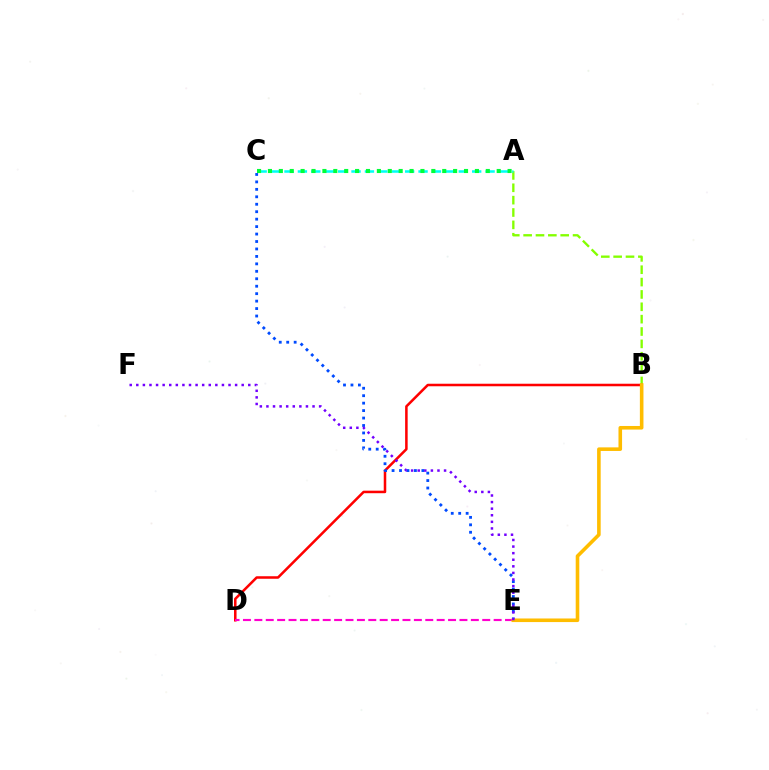{('A', 'B'): [{'color': '#84ff00', 'line_style': 'dashed', 'thickness': 1.68}], ('B', 'D'): [{'color': '#ff0000', 'line_style': 'solid', 'thickness': 1.83}], ('C', 'E'): [{'color': '#004bff', 'line_style': 'dotted', 'thickness': 2.02}], ('D', 'E'): [{'color': '#ff00cf', 'line_style': 'dashed', 'thickness': 1.55}], ('B', 'E'): [{'color': '#ffbd00', 'line_style': 'solid', 'thickness': 2.59}], ('A', 'C'): [{'color': '#00fff6', 'line_style': 'dashed', 'thickness': 1.82}, {'color': '#00ff39', 'line_style': 'dotted', 'thickness': 2.96}], ('E', 'F'): [{'color': '#7200ff', 'line_style': 'dotted', 'thickness': 1.79}]}